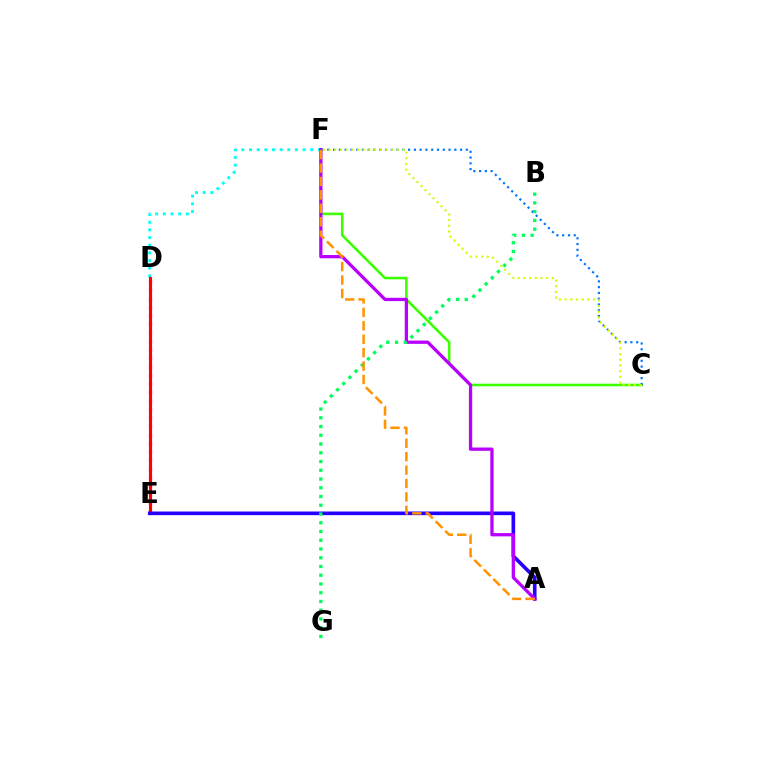{('D', 'F'): [{'color': '#00fff6', 'line_style': 'dotted', 'thickness': 2.08}], ('D', 'E'): [{'color': '#ff00ac', 'line_style': 'dotted', 'thickness': 2.31}, {'color': '#ff0000', 'line_style': 'solid', 'thickness': 2.24}], ('C', 'F'): [{'color': '#3dff00', 'line_style': 'solid', 'thickness': 1.87}, {'color': '#0074ff', 'line_style': 'dotted', 'thickness': 1.57}, {'color': '#d1ff00', 'line_style': 'dotted', 'thickness': 1.55}], ('A', 'E'): [{'color': '#2500ff', 'line_style': 'solid', 'thickness': 2.62}], ('A', 'F'): [{'color': '#b900ff', 'line_style': 'solid', 'thickness': 2.36}, {'color': '#ff9400', 'line_style': 'dashed', 'thickness': 1.82}], ('B', 'G'): [{'color': '#00ff5c', 'line_style': 'dotted', 'thickness': 2.38}]}